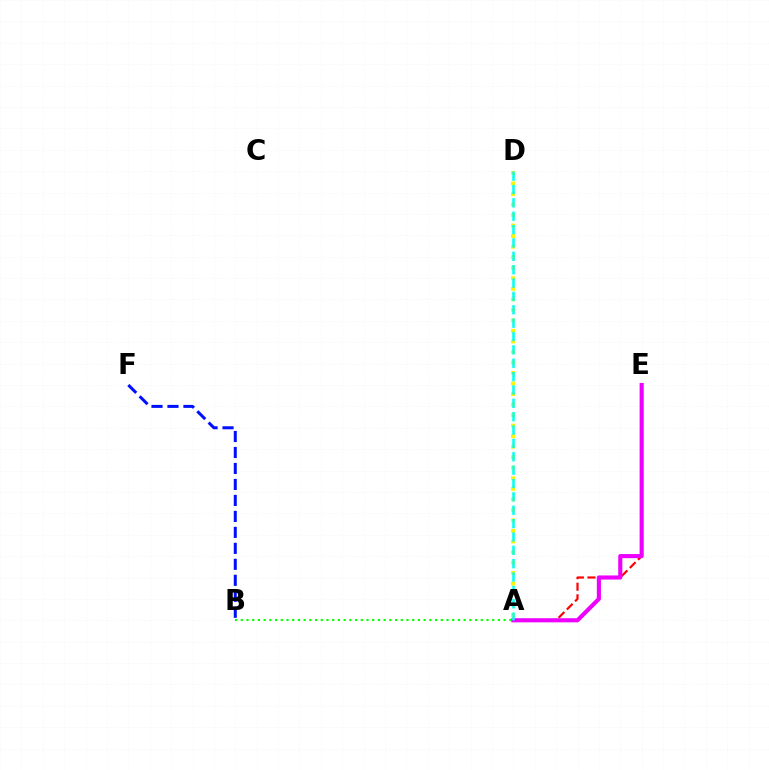{('B', 'F'): [{'color': '#0010ff', 'line_style': 'dashed', 'thickness': 2.17}], ('A', 'E'): [{'color': '#ff0000', 'line_style': 'dashed', 'thickness': 1.57}, {'color': '#ee00ff', 'line_style': 'solid', 'thickness': 2.97}], ('A', 'D'): [{'color': '#fcf500', 'line_style': 'dotted', 'thickness': 2.86}, {'color': '#00fff6', 'line_style': 'dashed', 'thickness': 1.82}], ('A', 'B'): [{'color': '#08ff00', 'line_style': 'dotted', 'thickness': 1.55}]}